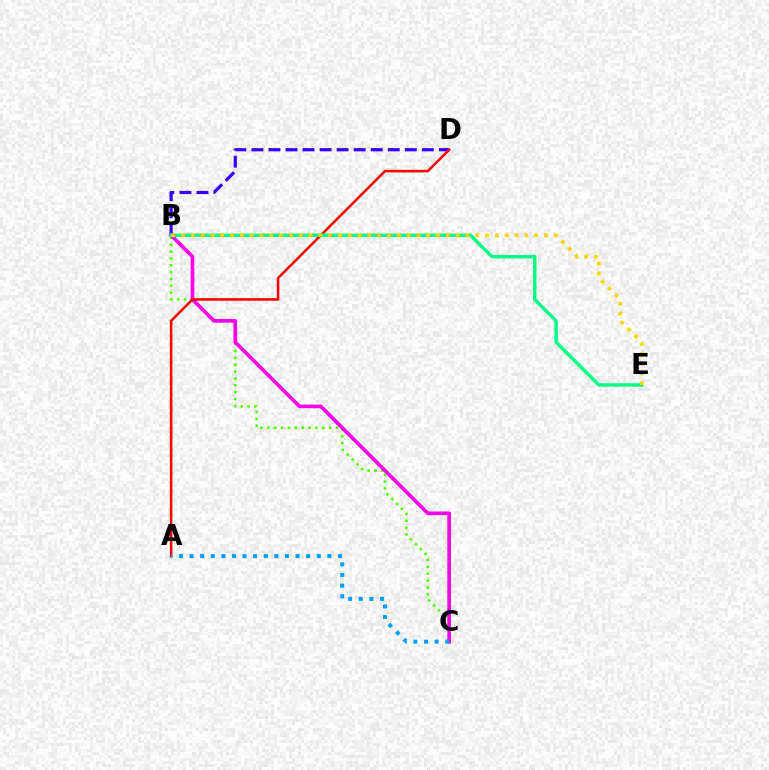{('B', 'D'): [{'color': '#3700ff', 'line_style': 'dashed', 'thickness': 2.32}], ('B', 'C'): [{'color': '#4fff00', 'line_style': 'dotted', 'thickness': 1.87}, {'color': '#ff00ed', 'line_style': 'solid', 'thickness': 2.67}], ('A', 'D'): [{'color': '#ff0000', 'line_style': 'solid', 'thickness': 1.85}], ('B', 'E'): [{'color': '#00ff86', 'line_style': 'solid', 'thickness': 2.48}, {'color': '#ffd500', 'line_style': 'dotted', 'thickness': 2.67}], ('A', 'C'): [{'color': '#009eff', 'line_style': 'dotted', 'thickness': 2.88}]}